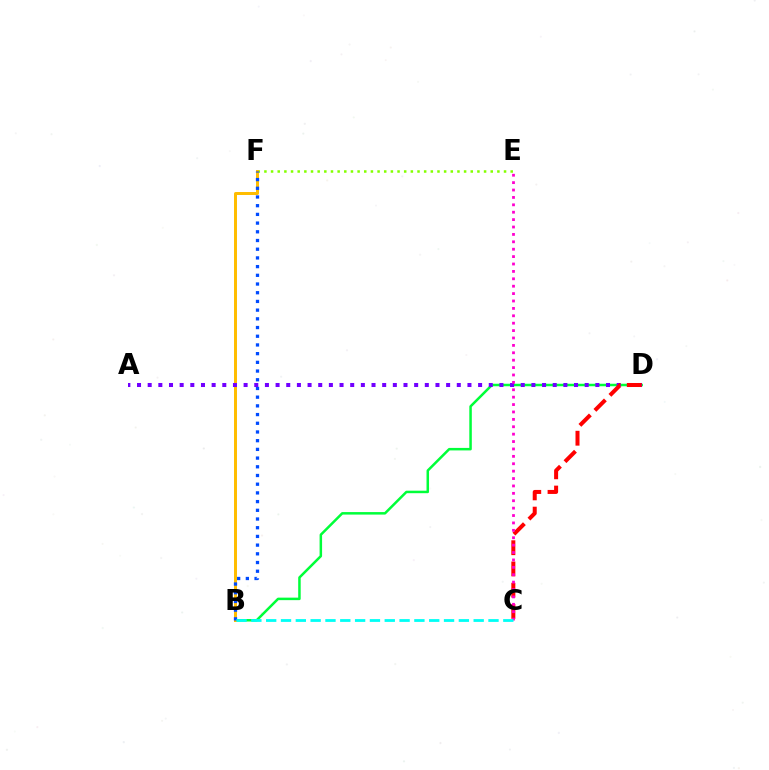{('B', 'D'): [{'color': '#00ff39', 'line_style': 'solid', 'thickness': 1.8}], ('E', 'F'): [{'color': '#84ff00', 'line_style': 'dotted', 'thickness': 1.81}], ('B', 'F'): [{'color': '#ffbd00', 'line_style': 'solid', 'thickness': 2.14}, {'color': '#004bff', 'line_style': 'dotted', 'thickness': 2.36}], ('A', 'D'): [{'color': '#7200ff', 'line_style': 'dotted', 'thickness': 2.9}], ('C', 'D'): [{'color': '#ff0000', 'line_style': 'dashed', 'thickness': 2.88}], ('C', 'E'): [{'color': '#ff00cf', 'line_style': 'dotted', 'thickness': 2.01}], ('B', 'C'): [{'color': '#00fff6', 'line_style': 'dashed', 'thickness': 2.01}]}